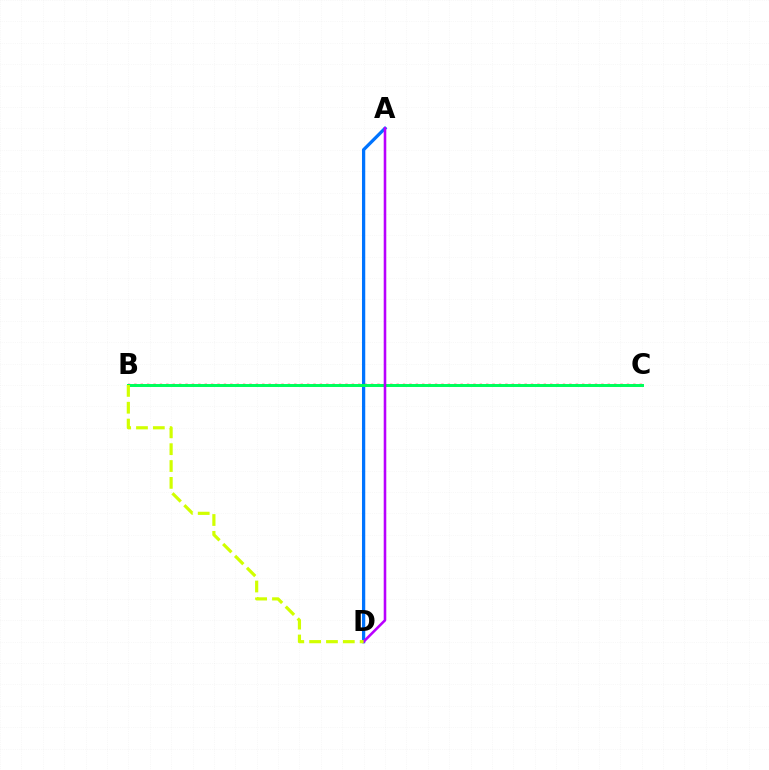{('A', 'D'): [{'color': '#0074ff', 'line_style': 'solid', 'thickness': 2.35}, {'color': '#b900ff', 'line_style': 'solid', 'thickness': 1.85}], ('B', 'C'): [{'color': '#ff0000', 'line_style': 'dotted', 'thickness': 1.74}, {'color': '#00ff5c', 'line_style': 'solid', 'thickness': 2.15}], ('B', 'D'): [{'color': '#d1ff00', 'line_style': 'dashed', 'thickness': 2.29}]}